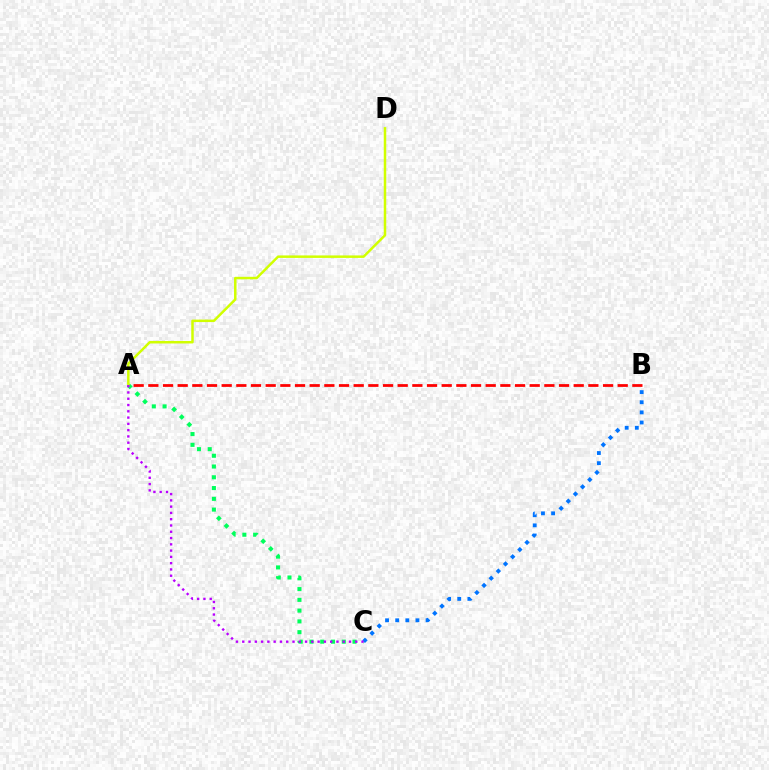{('A', 'B'): [{'color': '#ff0000', 'line_style': 'dashed', 'thickness': 1.99}], ('A', 'C'): [{'color': '#00ff5c', 'line_style': 'dotted', 'thickness': 2.93}, {'color': '#b900ff', 'line_style': 'dotted', 'thickness': 1.71}], ('A', 'D'): [{'color': '#d1ff00', 'line_style': 'solid', 'thickness': 1.79}], ('B', 'C'): [{'color': '#0074ff', 'line_style': 'dotted', 'thickness': 2.75}]}